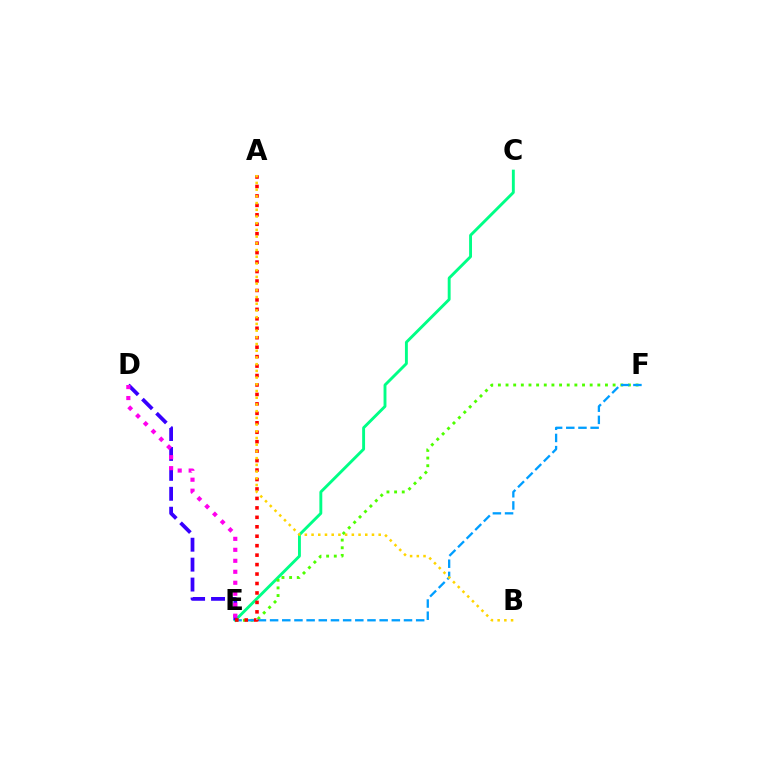{('C', 'E'): [{'color': '#00ff86', 'line_style': 'solid', 'thickness': 2.08}], ('E', 'F'): [{'color': '#4fff00', 'line_style': 'dotted', 'thickness': 2.08}, {'color': '#009eff', 'line_style': 'dashed', 'thickness': 1.65}], ('D', 'E'): [{'color': '#3700ff', 'line_style': 'dashed', 'thickness': 2.71}, {'color': '#ff00ed', 'line_style': 'dotted', 'thickness': 2.98}], ('A', 'E'): [{'color': '#ff0000', 'line_style': 'dotted', 'thickness': 2.57}], ('A', 'B'): [{'color': '#ffd500', 'line_style': 'dotted', 'thickness': 1.82}]}